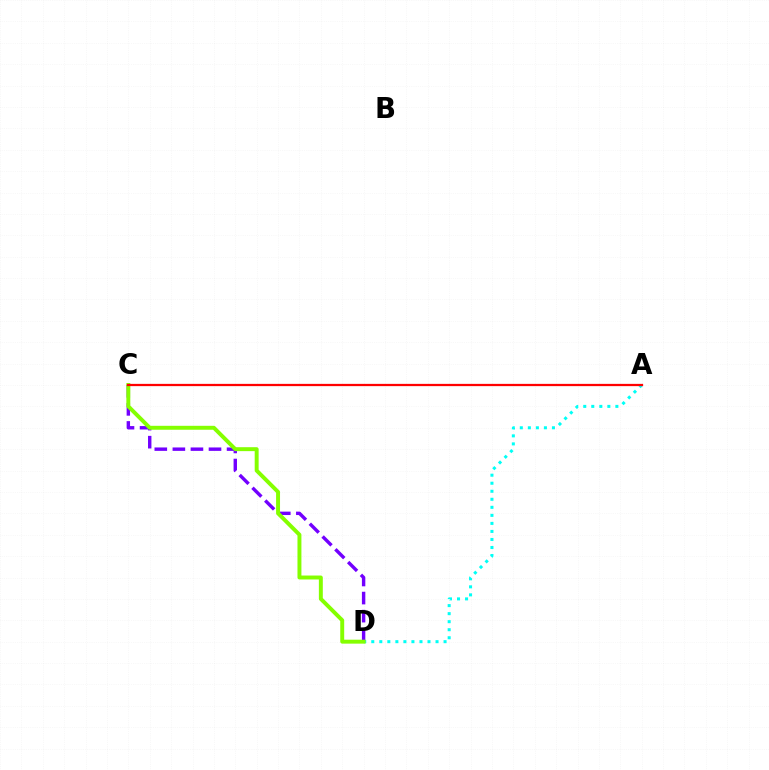{('A', 'D'): [{'color': '#00fff6', 'line_style': 'dotted', 'thickness': 2.18}], ('C', 'D'): [{'color': '#7200ff', 'line_style': 'dashed', 'thickness': 2.45}, {'color': '#84ff00', 'line_style': 'solid', 'thickness': 2.84}], ('A', 'C'): [{'color': '#ff0000', 'line_style': 'solid', 'thickness': 1.63}]}